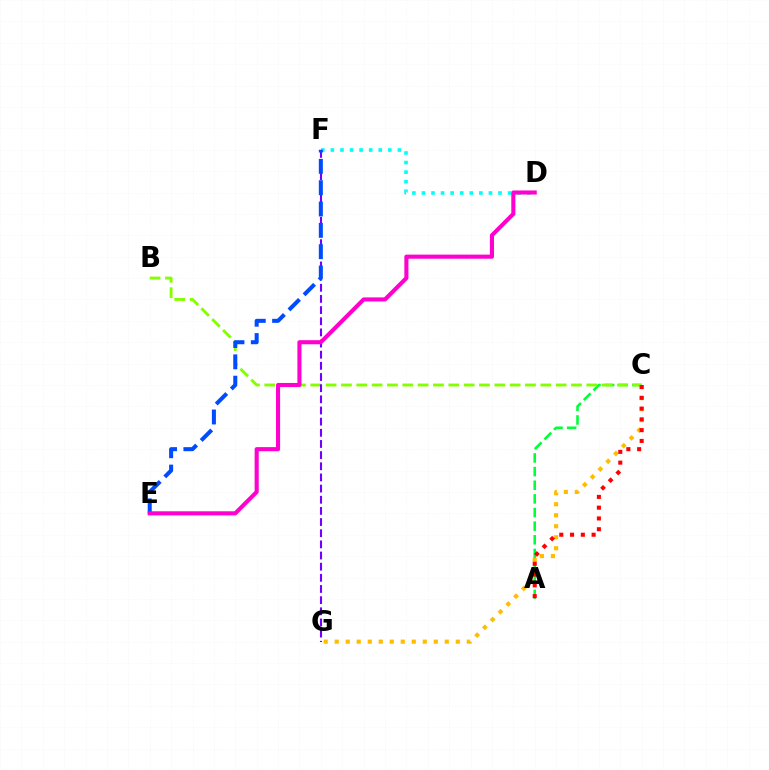{('D', 'F'): [{'color': '#00fff6', 'line_style': 'dotted', 'thickness': 2.6}], ('A', 'C'): [{'color': '#00ff39', 'line_style': 'dashed', 'thickness': 1.85}, {'color': '#ff0000', 'line_style': 'dotted', 'thickness': 2.93}], ('C', 'G'): [{'color': '#ffbd00', 'line_style': 'dotted', 'thickness': 2.99}], ('B', 'C'): [{'color': '#84ff00', 'line_style': 'dashed', 'thickness': 2.08}], ('F', 'G'): [{'color': '#7200ff', 'line_style': 'dashed', 'thickness': 1.52}], ('E', 'F'): [{'color': '#004bff', 'line_style': 'dashed', 'thickness': 2.9}], ('D', 'E'): [{'color': '#ff00cf', 'line_style': 'solid', 'thickness': 2.94}]}